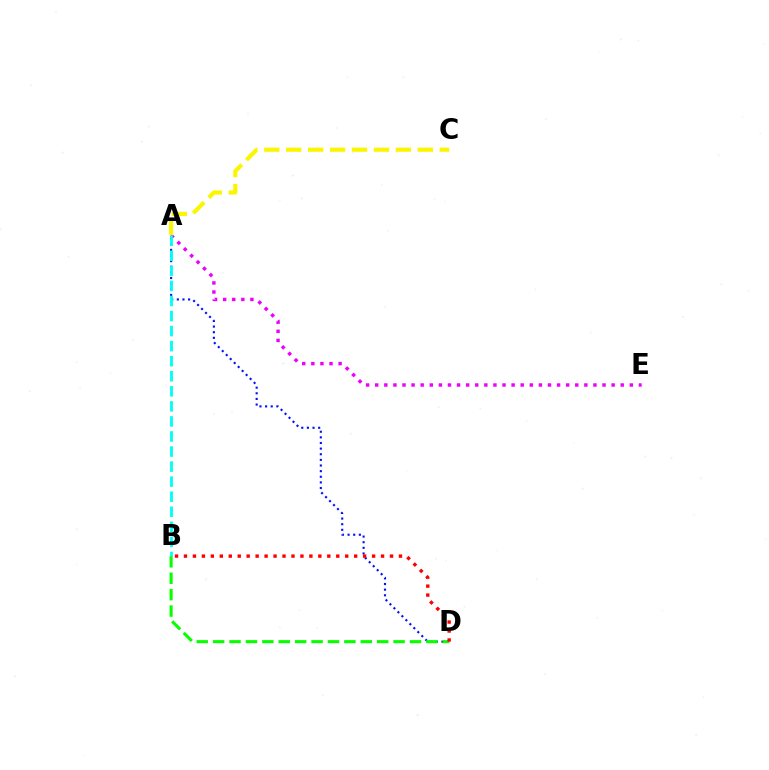{('A', 'E'): [{'color': '#ee00ff', 'line_style': 'dotted', 'thickness': 2.47}], ('A', 'D'): [{'color': '#0010ff', 'line_style': 'dotted', 'thickness': 1.53}], ('B', 'D'): [{'color': '#08ff00', 'line_style': 'dashed', 'thickness': 2.23}, {'color': '#ff0000', 'line_style': 'dotted', 'thickness': 2.43}], ('A', 'C'): [{'color': '#fcf500', 'line_style': 'dashed', 'thickness': 2.98}], ('A', 'B'): [{'color': '#00fff6', 'line_style': 'dashed', 'thickness': 2.05}]}